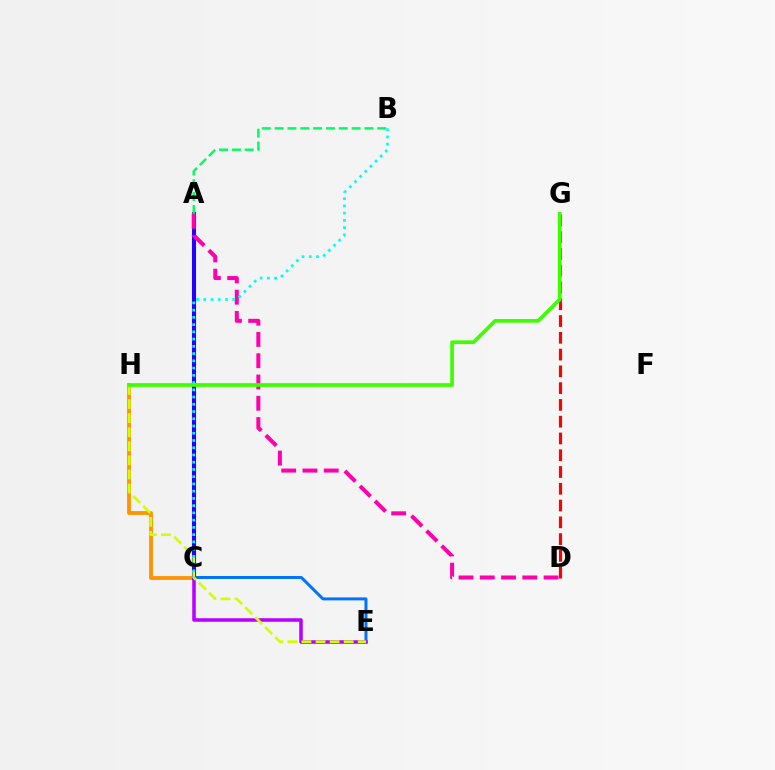{('C', 'H'): [{'color': '#ff9400', 'line_style': 'solid', 'thickness': 2.76}], ('D', 'G'): [{'color': '#ff0000', 'line_style': 'dashed', 'thickness': 2.28}], ('C', 'E'): [{'color': '#0074ff', 'line_style': 'solid', 'thickness': 2.14}, {'color': '#b900ff', 'line_style': 'solid', 'thickness': 2.54}], ('A', 'C'): [{'color': '#2500ff', 'line_style': 'solid', 'thickness': 2.93}], ('E', 'H'): [{'color': '#d1ff00', 'line_style': 'dashed', 'thickness': 1.91}], ('A', 'D'): [{'color': '#ff00ac', 'line_style': 'dashed', 'thickness': 2.89}], ('G', 'H'): [{'color': '#3dff00', 'line_style': 'solid', 'thickness': 2.66}], ('A', 'B'): [{'color': '#00ff5c', 'line_style': 'dashed', 'thickness': 1.74}], ('B', 'C'): [{'color': '#00fff6', 'line_style': 'dotted', 'thickness': 1.97}]}